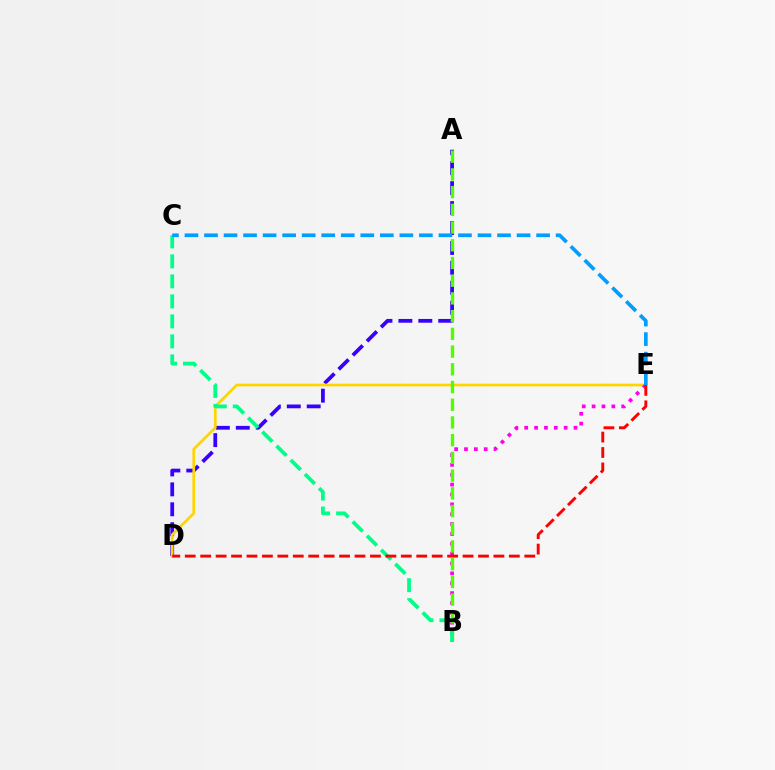{('A', 'D'): [{'color': '#3700ff', 'line_style': 'dashed', 'thickness': 2.71}], ('D', 'E'): [{'color': '#ffd500', 'line_style': 'solid', 'thickness': 1.96}, {'color': '#ff0000', 'line_style': 'dashed', 'thickness': 2.1}], ('B', 'E'): [{'color': '#ff00ed', 'line_style': 'dotted', 'thickness': 2.68}], ('A', 'B'): [{'color': '#4fff00', 'line_style': 'dashed', 'thickness': 2.41}], ('B', 'C'): [{'color': '#00ff86', 'line_style': 'dashed', 'thickness': 2.72}], ('C', 'E'): [{'color': '#009eff', 'line_style': 'dashed', 'thickness': 2.65}]}